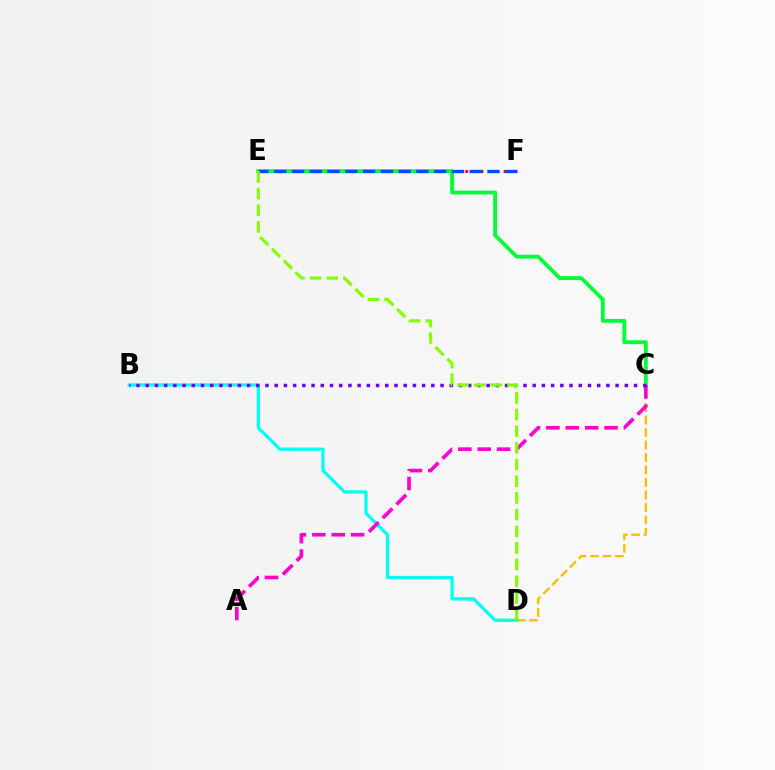{('E', 'F'): [{'color': '#ff0000', 'line_style': 'dotted', 'thickness': 2.08}, {'color': '#004bff', 'line_style': 'dashed', 'thickness': 2.41}], ('C', 'D'): [{'color': '#ffbd00', 'line_style': 'dashed', 'thickness': 1.7}], ('B', 'D'): [{'color': '#00fff6', 'line_style': 'solid', 'thickness': 2.34}], ('C', 'E'): [{'color': '#00ff39', 'line_style': 'solid', 'thickness': 2.77}], ('A', 'C'): [{'color': '#ff00cf', 'line_style': 'dashed', 'thickness': 2.63}], ('B', 'C'): [{'color': '#7200ff', 'line_style': 'dotted', 'thickness': 2.5}], ('D', 'E'): [{'color': '#84ff00', 'line_style': 'dashed', 'thickness': 2.26}]}